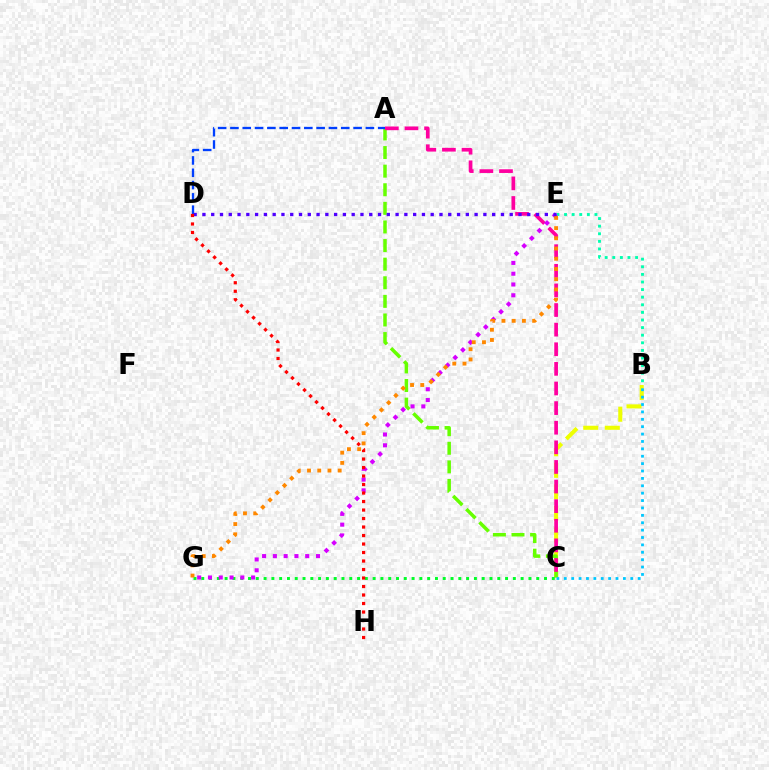{('B', 'C'): [{'color': '#eeff00', 'line_style': 'dashed', 'thickness': 2.93}, {'color': '#00c7ff', 'line_style': 'dotted', 'thickness': 2.01}], ('A', 'C'): [{'color': '#66ff00', 'line_style': 'dashed', 'thickness': 2.53}, {'color': '#ff00a0', 'line_style': 'dashed', 'thickness': 2.66}], ('A', 'D'): [{'color': '#003fff', 'line_style': 'dashed', 'thickness': 1.67}], ('B', 'E'): [{'color': '#00ffaf', 'line_style': 'dotted', 'thickness': 2.07}], ('C', 'G'): [{'color': '#00ff27', 'line_style': 'dotted', 'thickness': 2.12}], ('E', 'G'): [{'color': '#d600ff', 'line_style': 'dotted', 'thickness': 2.93}, {'color': '#ff8800', 'line_style': 'dotted', 'thickness': 2.78}], ('D', 'E'): [{'color': '#4f00ff', 'line_style': 'dotted', 'thickness': 2.39}], ('D', 'H'): [{'color': '#ff0000', 'line_style': 'dotted', 'thickness': 2.31}]}